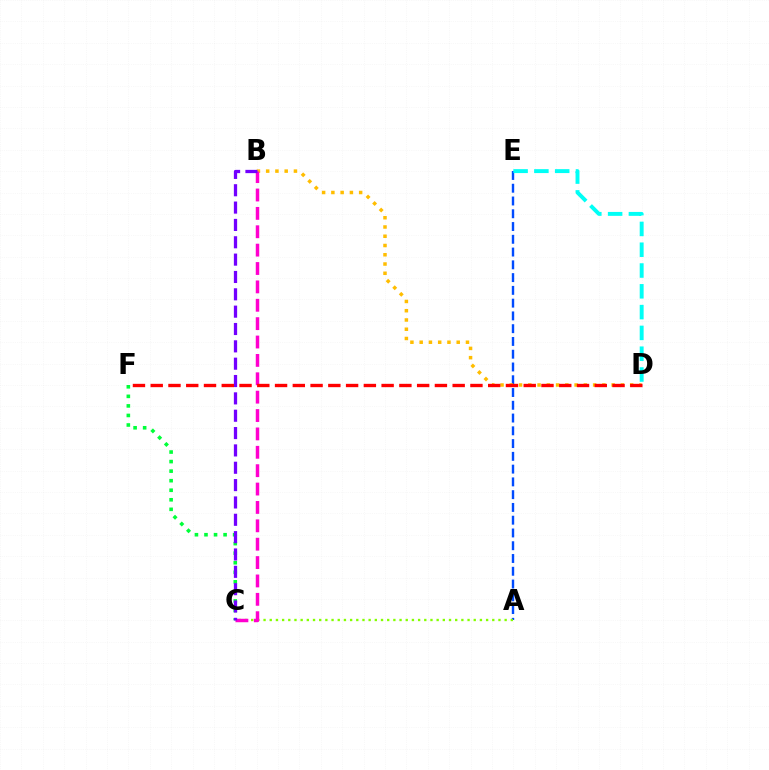{('A', 'E'): [{'color': '#004bff', 'line_style': 'dashed', 'thickness': 1.73}], ('C', 'F'): [{'color': '#00ff39', 'line_style': 'dotted', 'thickness': 2.59}], ('A', 'C'): [{'color': '#84ff00', 'line_style': 'dotted', 'thickness': 1.68}], ('D', 'E'): [{'color': '#00fff6', 'line_style': 'dashed', 'thickness': 2.83}], ('B', 'D'): [{'color': '#ffbd00', 'line_style': 'dotted', 'thickness': 2.52}], ('B', 'C'): [{'color': '#ff00cf', 'line_style': 'dashed', 'thickness': 2.5}, {'color': '#7200ff', 'line_style': 'dashed', 'thickness': 2.36}], ('D', 'F'): [{'color': '#ff0000', 'line_style': 'dashed', 'thickness': 2.41}]}